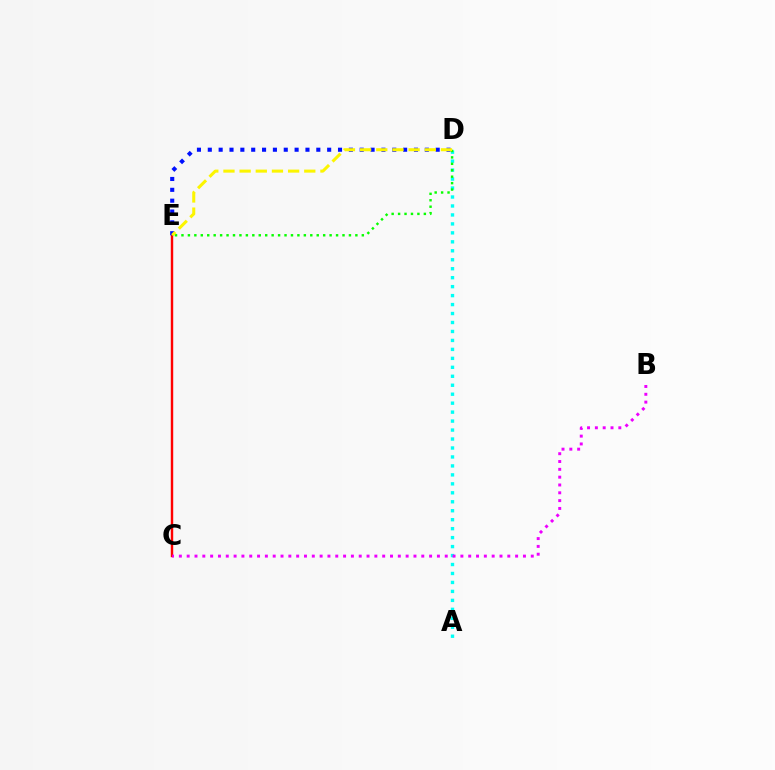{('C', 'E'): [{'color': '#ff0000', 'line_style': 'solid', 'thickness': 1.74}], ('D', 'E'): [{'color': '#0010ff', 'line_style': 'dotted', 'thickness': 2.95}, {'color': '#08ff00', 'line_style': 'dotted', 'thickness': 1.75}, {'color': '#fcf500', 'line_style': 'dashed', 'thickness': 2.2}], ('A', 'D'): [{'color': '#00fff6', 'line_style': 'dotted', 'thickness': 2.44}], ('B', 'C'): [{'color': '#ee00ff', 'line_style': 'dotted', 'thickness': 2.12}]}